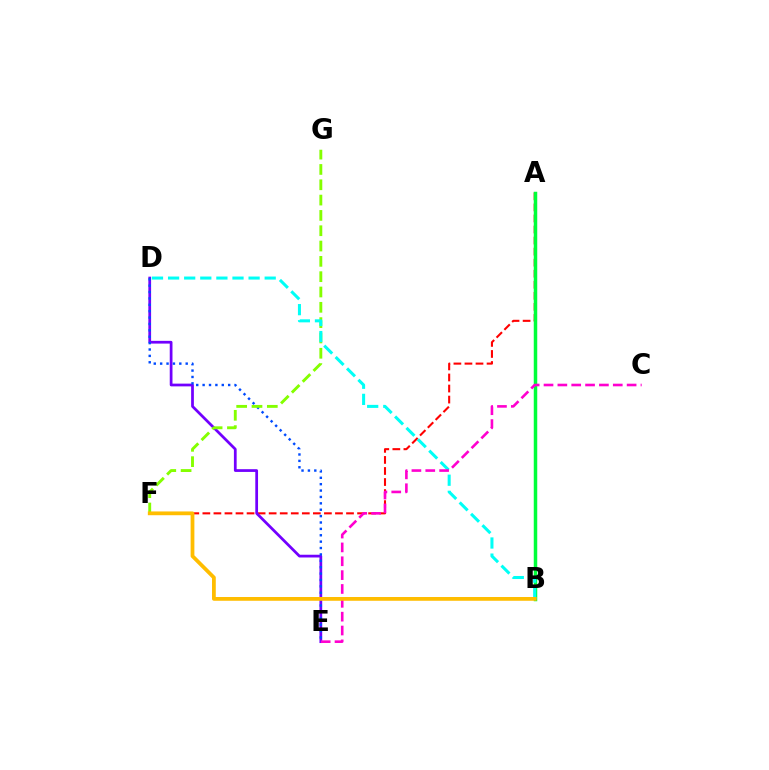{('A', 'F'): [{'color': '#ff0000', 'line_style': 'dashed', 'thickness': 1.5}], ('A', 'B'): [{'color': '#00ff39', 'line_style': 'solid', 'thickness': 2.51}], ('D', 'E'): [{'color': '#7200ff', 'line_style': 'solid', 'thickness': 1.97}, {'color': '#004bff', 'line_style': 'dotted', 'thickness': 1.73}], ('F', 'G'): [{'color': '#84ff00', 'line_style': 'dashed', 'thickness': 2.08}], ('B', 'D'): [{'color': '#00fff6', 'line_style': 'dashed', 'thickness': 2.19}], ('C', 'E'): [{'color': '#ff00cf', 'line_style': 'dashed', 'thickness': 1.88}], ('B', 'F'): [{'color': '#ffbd00', 'line_style': 'solid', 'thickness': 2.71}]}